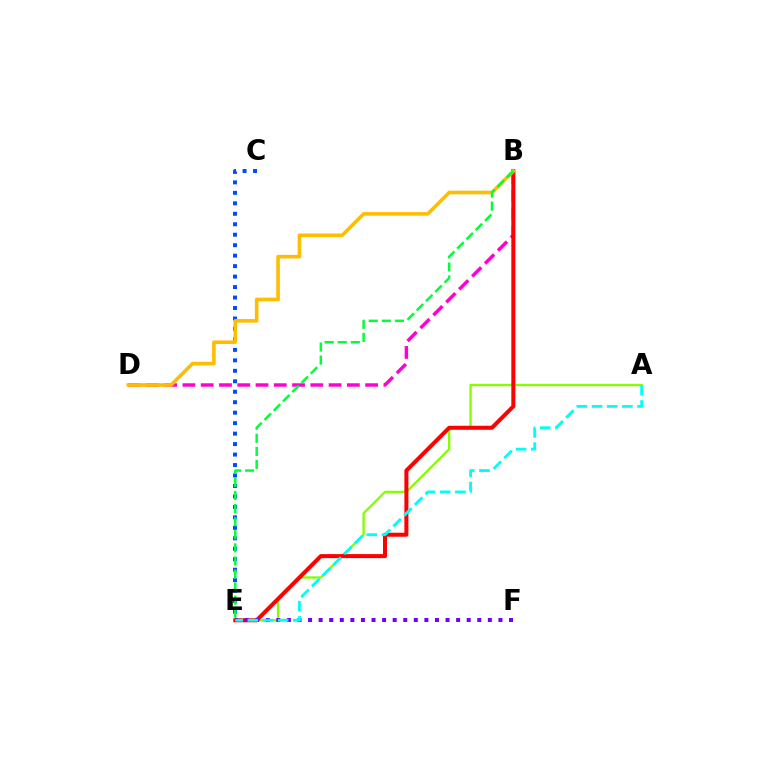{('C', 'E'): [{'color': '#004bff', 'line_style': 'dotted', 'thickness': 2.84}], ('B', 'D'): [{'color': '#ff00cf', 'line_style': 'dashed', 'thickness': 2.48}, {'color': '#ffbd00', 'line_style': 'solid', 'thickness': 2.59}], ('A', 'E'): [{'color': '#84ff00', 'line_style': 'solid', 'thickness': 1.7}, {'color': '#00fff6', 'line_style': 'dashed', 'thickness': 2.06}], ('B', 'E'): [{'color': '#ff0000', 'line_style': 'solid', 'thickness': 2.89}, {'color': '#00ff39', 'line_style': 'dashed', 'thickness': 1.78}], ('E', 'F'): [{'color': '#7200ff', 'line_style': 'dotted', 'thickness': 2.87}]}